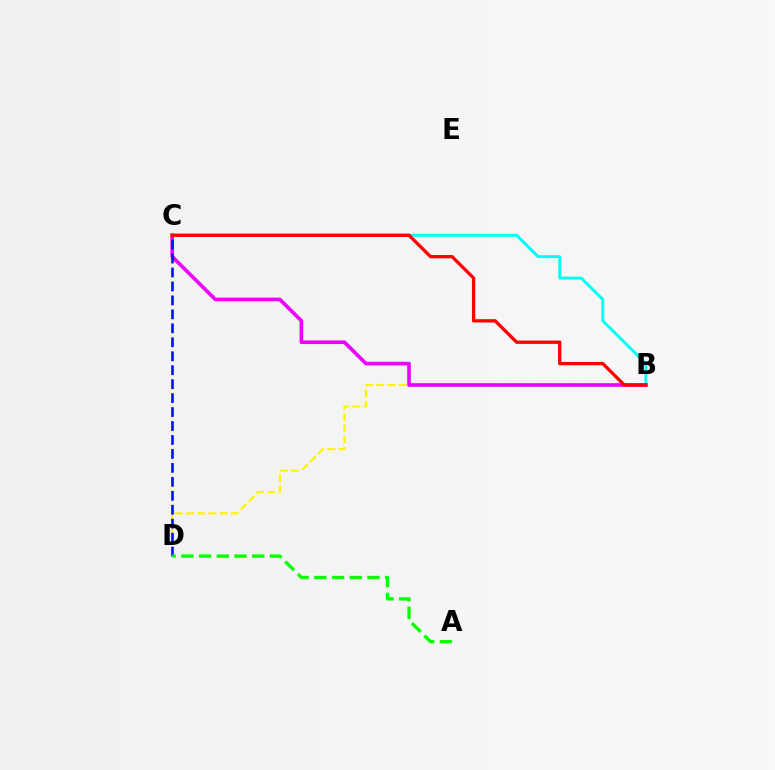{('B', 'C'): [{'color': '#00fff6', 'line_style': 'solid', 'thickness': 2.11}, {'color': '#ee00ff', 'line_style': 'solid', 'thickness': 2.62}, {'color': '#ff0000', 'line_style': 'solid', 'thickness': 2.38}], ('B', 'D'): [{'color': '#fcf500', 'line_style': 'dashed', 'thickness': 1.53}], ('C', 'D'): [{'color': '#0010ff', 'line_style': 'dashed', 'thickness': 1.9}], ('A', 'D'): [{'color': '#08ff00', 'line_style': 'dashed', 'thickness': 2.41}]}